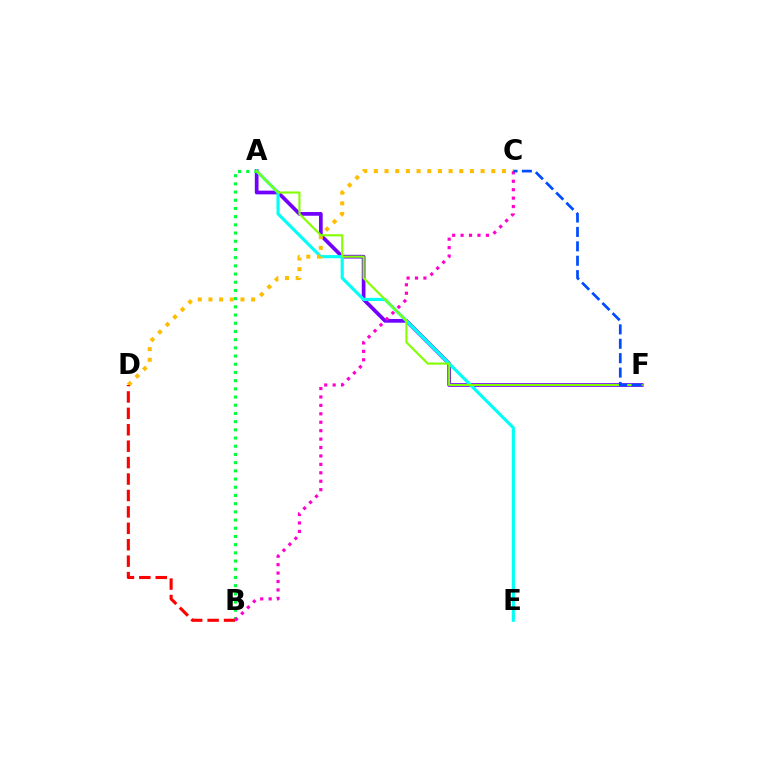{('A', 'F'): [{'color': '#7200ff', 'line_style': 'solid', 'thickness': 2.67}, {'color': '#84ff00', 'line_style': 'solid', 'thickness': 1.53}], ('A', 'E'): [{'color': '#00fff6', 'line_style': 'solid', 'thickness': 2.26}], ('A', 'B'): [{'color': '#00ff39', 'line_style': 'dotted', 'thickness': 2.23}], ('C', 'D'): [{'color': '#ffbd00', 'line_style': 'dotted', 'thickness': 2.9}], ('B', 'D'): [{'color': '#ff0000', 'line_style': 'dashed', 'thickness': 2.23}], ('B', 'C'): [{'color': '#ff00cf', 'line_style': 'dotted', 'thickness': 2.29}], ('C', 'F'): [{'color': '#004bff', 'line_style': 'dashed', 'thickness': 1.96}]}